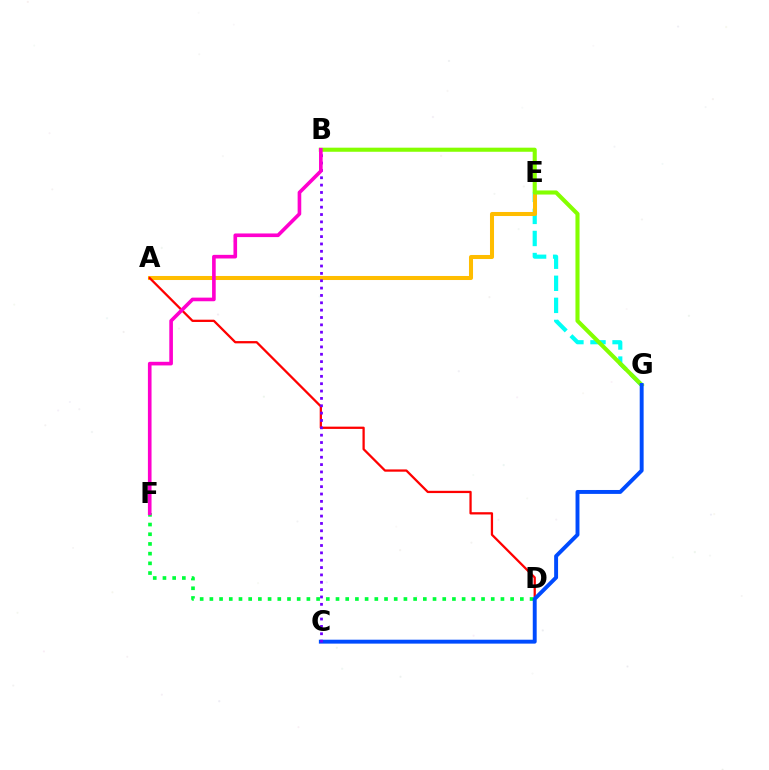{('E', 'G'): [{'color': '#00fff6', 'line_style': 'dashed', 'thickness': 3.0}], ('A', 'E'): [{'color': '#ffbd00', 'line_style': 'solid', 'thickness': 2.91}], ('A', 'D'): [{'color': '#ff0000', 'line_style': 'solid', 'thickness': 1.63}], ('D', 'F'): [{'color': '#00ff39', 'line_style': 'dotted', 'thickness': 2.64}], ('B', 'G'): [{'color': '#84ff00', 'line_style': 'solid', 'thickness': 2.95}], ('C', 'G'): [{'color': '#004bff', 'line_style': 'solid', 'thickness': 2.82}], ('B', 'C'): [{'color': '#7200ff', 'line_style': 'dotted', 'thickness': 2.0}], ('B', 'F'): [{'color': '#ff00cf', 'line_style': 'solid', 'thickness': 2.61}]}